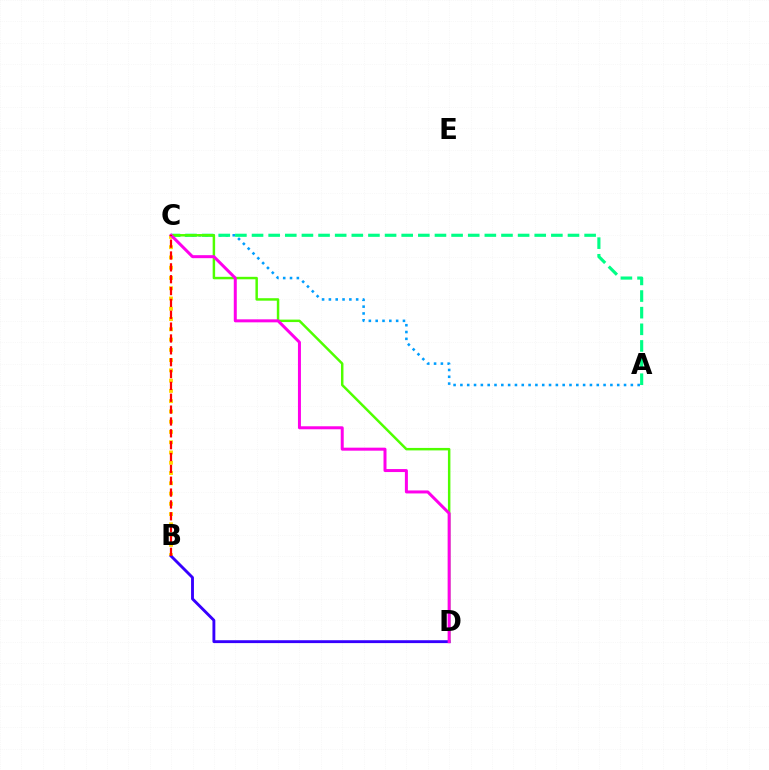{('B', 'C'): [{'color': '#ffd500', 'line_style': 'dotted', 'thickness': 2.79}, {'color': '#ff0000', 'line_style': 'dashed', 'thickness': 1.61}], ('A', 'C'): [{'color': '#009eff', 'line_style': 'dotted', 'thickness': 1.85}, {'color': '#00ff86', 'line_style': 'dashed', 'thickness': 2.26}], ('B', 'D'): [{'color': '#3700ff', 'line_style': 'solid', 'thickness': 2.07}], ('C', 'D'): [{'color': '#4fff00', 'line_style': 'solid', 'thickness': 1.78}, {'color': '#ff00ed', 'line_style': 'solid', 'thickness': 2.16}]}